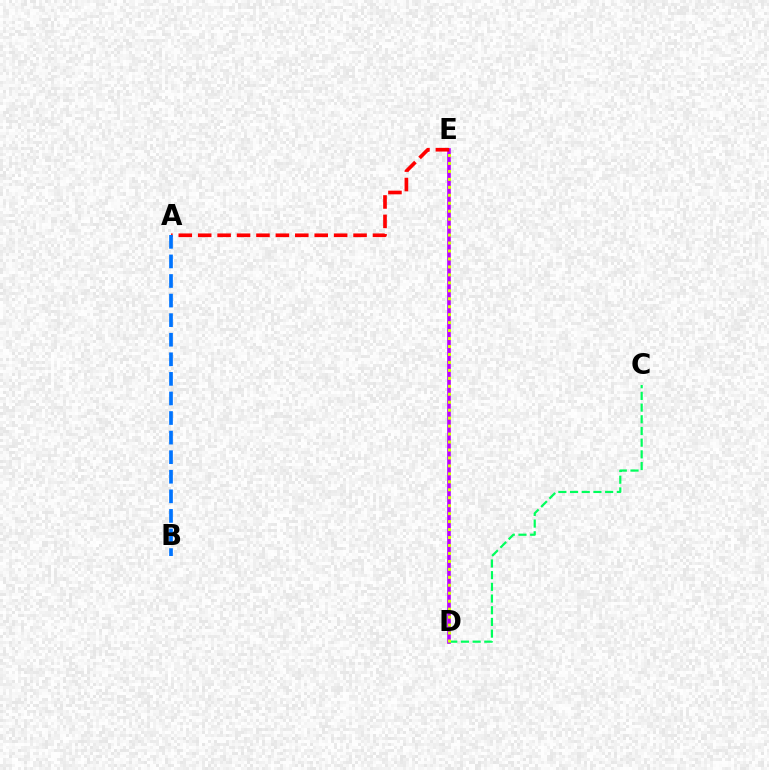{('D', 'E'): [{'color': '#b900ff', 'line_style': 'solid', 'thickness': 2.6}, {'color': '#d1ff00', 'line_style': 'dotted', 'thickness': 2.16}], ('C', 'D'): [{'color': '#00ff5c', 'line_style': 'dashed', 'thickness': 1.59}], ('A', 'E'): [{'color': '#ff0000', 'line_style': 'dashed', 'thickness': 2.64}], ('A', 'B'): [{'color': '#0074ff', 'line_style': 'dashed', 'thickness': 2.66}]}